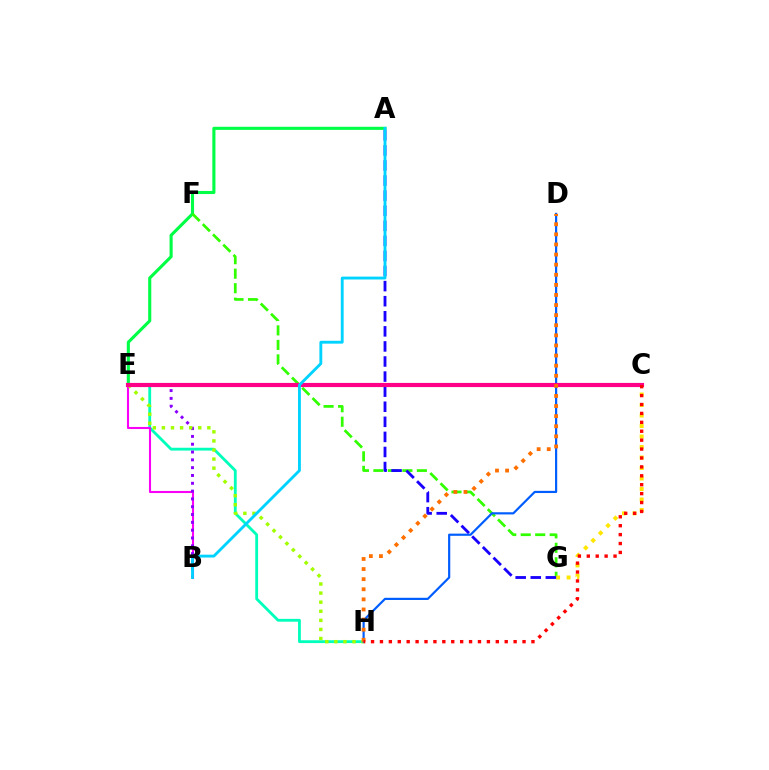{('A', 'E'): [{'color': '#00ff45', 'line_style': 'solid', 'thickness': 2.23}], ('E', 'H'): [{'color': '#00ffbb', 'line_style': 'solid', 'thickness': 2.03}, {'color': '#a2ff00', 'line_style': 'dotted', 'thickness': 2.47}], ('B', 'E'): [{'color': '#fa00f9', 'line_style': 'solid', 'thickness': 1.51}, {'color': '#8a00ff', 'line_style': 'dotted', 'thickness': 2.12}], ('F', 'G'): [{'color': '#31ff00', 'line_style': 'dashed', 'thickness': 1.97}], ('C', 'G'): [{'color': '#ffe600', 'line_style': 'dotted', 'thickness': 2.85}], ('D', 'H'): [{'color': '#005dff', 'line_style': 'solid', 'thickness': 1.57}, {'color': '#ff7000', 'line_style': 'dotted', 'thickness': 2.74}], ('A', 'G'): [{'color': '#1900ff', 'line_style': 'dashed', 'thickness': 2.05}], ('C', 'E'): [{'color': '#ff0088', 'line_style': 'solid', 'thickness': 2.99}], ('C', 'H'): [{'color': '#ff0000', 'line_style': 'dotted', 'thickness': 2.42}], ('A', 'B'): [{'color': '#00d3ff', 'line_style': 'solid', 'thickness': 2.06}]}